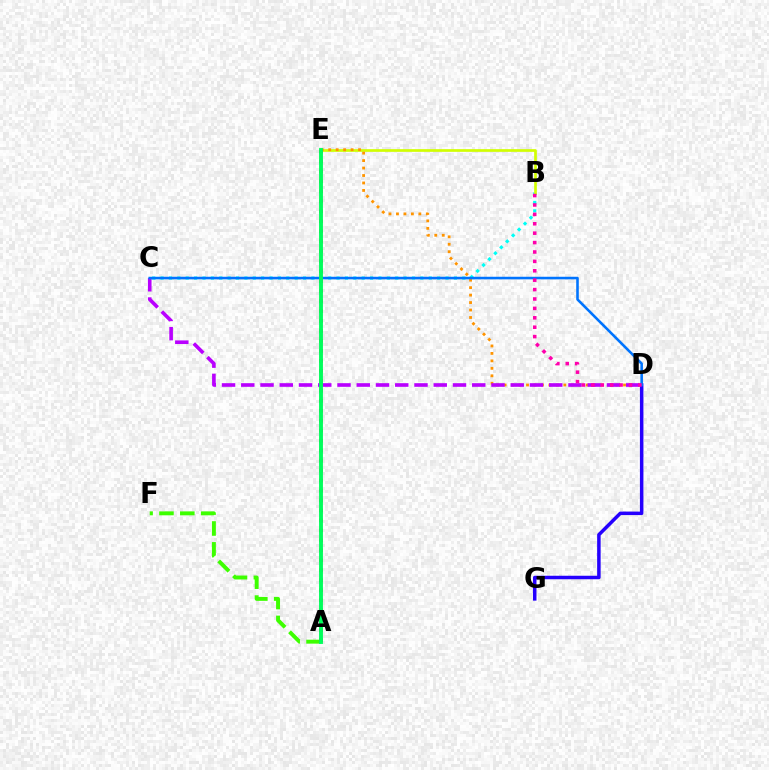{('A', 'F'): [{'color': '#3dff00', 'line_style': 'dashed', 'thickness': 2.83}], ('B', 'C'): [{'color': '#00fff6', 'line_style': 'dotted', 'thickness': 2.28}], ('B', 'E'): [{'color': '#d1ff00', 'line_style': 'solid', 'thickness': 1.94}], ('D', 'E'): [{'color': '#ff9400', 'line_style': 'dotted', 'thickness': 2.03}], ('C', 'D'): [{'color': '#b900ff', 'line_style': 'dashed', 'thickness': 2.61}, {'color': '#0074ff', 'line_style': 'solid', 'thickness': 1.86}], ('D', 'G'): [{'color': '#2500ff', 'line_style': 'solid', 'thickness': 2.52}], ('B', 'D'): [{'color': '#ff00ac', 'line_style': 'dotted', 'thickness': 2.55}], ('A', 'E'): [{'color': '#ff0000', 'line_style': 'dotted', 'thickness': 2.71}, {'color': '#00ff5c', 'line_style': 'solid', 'thickness': 2.79}]}